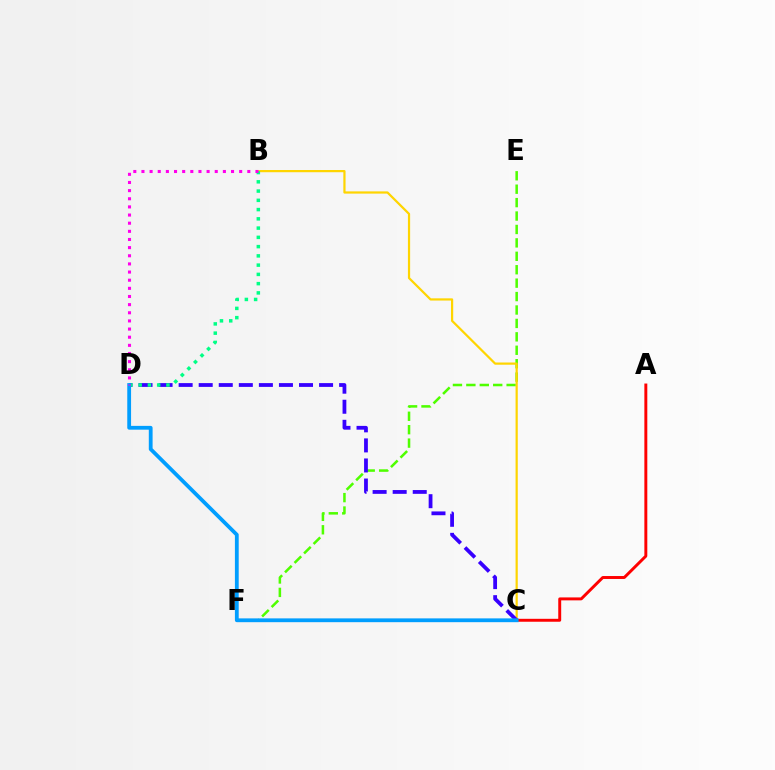{('E', 'F'): [{'color': '#4fff00', 'line_style': 'dashed', 'thickness': 1.82}], ('B', 'C'): [{'color': '#ffd500', 'line_style': 'solid', 'thickness': 1.6}], ('C', 'D'): [{'color': '#3700ff', 'line_style': 'dashed', 'thickness': 2.73}, {'color': '#009eff', 'line_style': 'solid', 'thickness': 2.73}], ('A', 'C'): [{'color': '#ff0000', 'line_style': 'solid', 'thickness': 2.12}], ('B', 'D'): [{'color': '#00ff86', 'line_style': 'dotted', 'thickness': 2.51}, {'color': '#ff00ed', 'line_style': 'dotted', 'thickness': 2.21}]}